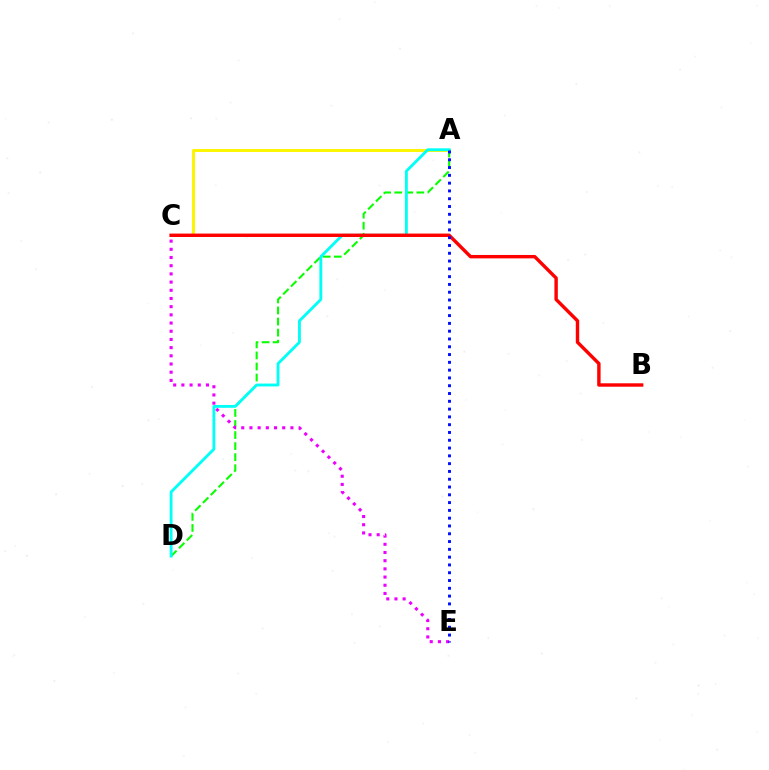{('A', 'C'): [{'color': '#fcf500', 'line_style': 'solid', 'thickness': 2.12}], ('A', 'D'): [{'color': '#08ff00', 'line_style': 'dashed', 'thickness': 1.5}, {'color': '#00fff6', 'line_style': 'solid', 'thickness': 2.05}], ('C', 'E'): [{'color': '#ee00ff', 'line_style': 'dotted', 'thickness': 2.23}], ('B', 'C'): [{'color': '#ff0000', 'line_style': 'solid', 'thickness': 2.45}], ('A', 'E'): [{'color': '#0010ff', 'line_style': 'dotted', 'thickness': 2.12}]}